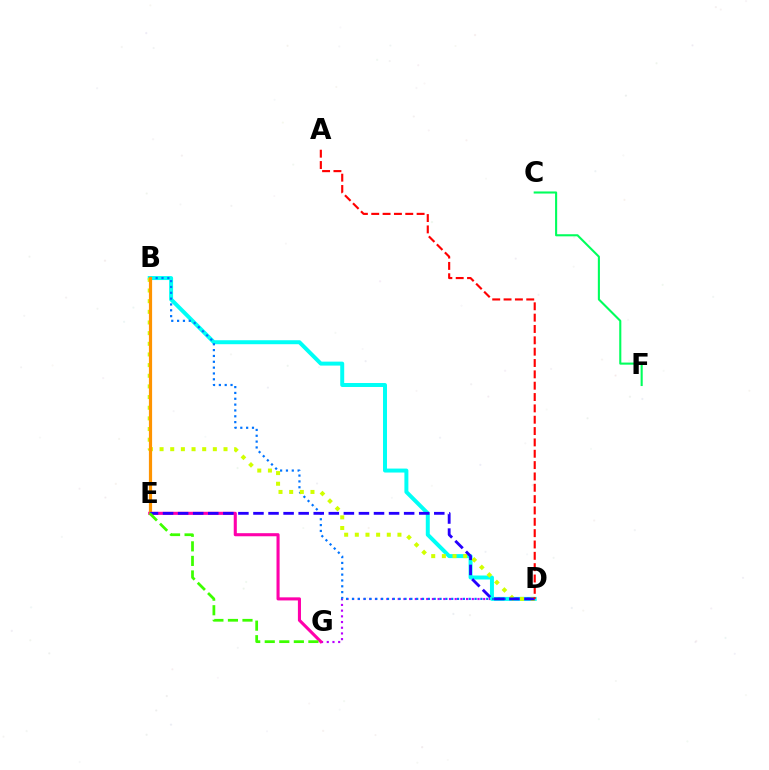{('D', 'G'): [{'color': '#b900ff', 'line_style': 'dotted', 'thickness': 1.55}], ('B', 'D'): [{'color': '#00fff6', 'line_style': 'solid', 'thickness': 2.86}, {'color': '#0074ff', 'line_style': 'dotted', 'thickness': 1.59}, {'color': '#d1ff00', 'line_style': 'dotted', 'thickness': 2.9}], ('C', 'F'): [{'color': '#00ff5c', 'line_style': 'solid', 'thickness': 1.51}], ('E', 'G'): [{'color': '#ff00ac', 'line_style': 'solid', 'thickness': 2.22}, {'color': '#3dff00', 'line_style': 'dashed', 'thickness': 1.98}], ('B', 'E'): [{'color': '#ff9400', 'line_style': 'solid', 'thickness': 2.31}], ('D', 'E'): [{'color': '#2500ff', 'line_style': 'dashed', 'thickness': 2.05}], ('A', 'D'): [{'color': '#ff0000', 'line_style': 'dashed', 'thickness': 1.54}]}